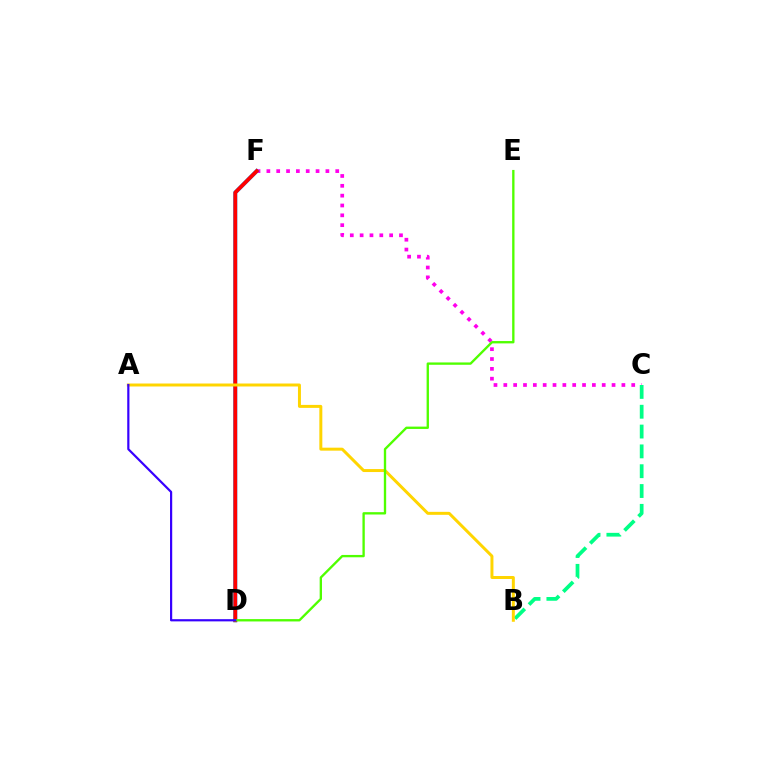{('C', 'F'): [{'color': '#ff00ed', 'line_style': 'dotted', 'thickness': 2.67}], ('B', 'C'): [{'color': '#00ff86', 'line_style': 'dashed', 'thickness': 2.69}], ('D', 'F'): [{'color': '#009eff', 'line_style': 'solid', 'thickness': 2.85}, {'color': '#ff0000', 'line_style': 'solid', 'thickness': 2.7}], ('A', 'B'): [{'color': '#ffd500', 'line_style': 'solid', 'thickness': 2.14}], ('D', 'E'): [{'color': '#4fff00', 'line_style': 'solid', 'thickness': 1.69}], ('A', 'D'): [{'color': '#3700ff', 'line_style': 'solid', 'thickness': 1.58}]}